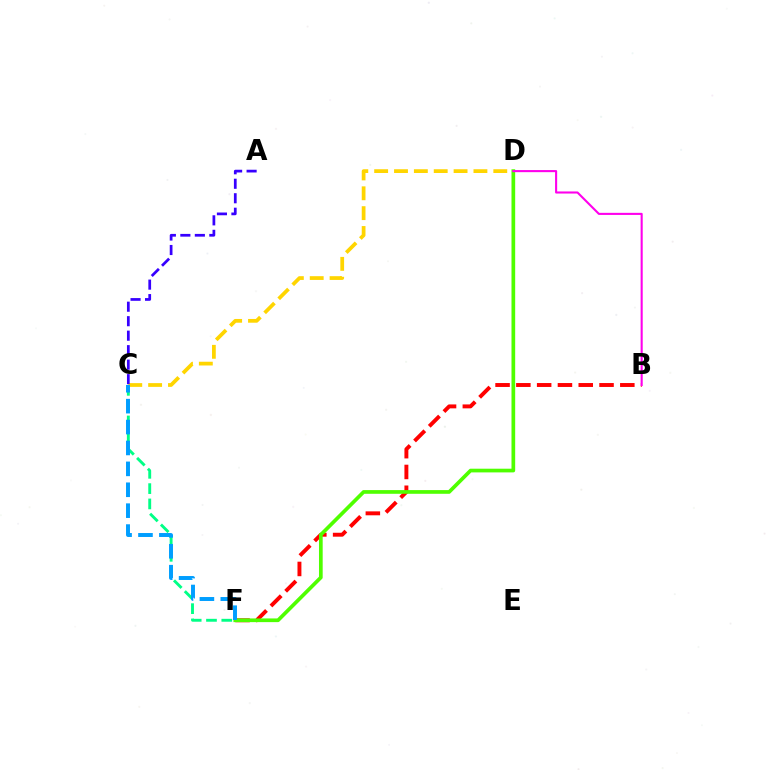{('C', 'D'): [{'color': '#ffd500', 'line_style': 'dashed', 'thickness': 2.7}], ('B', 'F'): [{'color': '#ff0000', 'line_style': 'dashed', 'thickness': 2.82}], ('D', 'F'): [{'color': '#4fff00', 'line_style': 'solid', 'thickness': 2.66}], ('C', 'F'): [{'color': '#00ff86', 'line_style': 'dashed', 'thickness': 2.08}, {'color': '#009eff', 'line_style': 'dashed', 'thickness': 2.84}], ('B', 'D'): [{'color': '#ff00ed', 'line_style': 'solid', 'thickness': 1.51}], ('A', 'C'): [{'color': '#3700ff', 'line_style': 'dashed', 'thickness': 1.97}]}